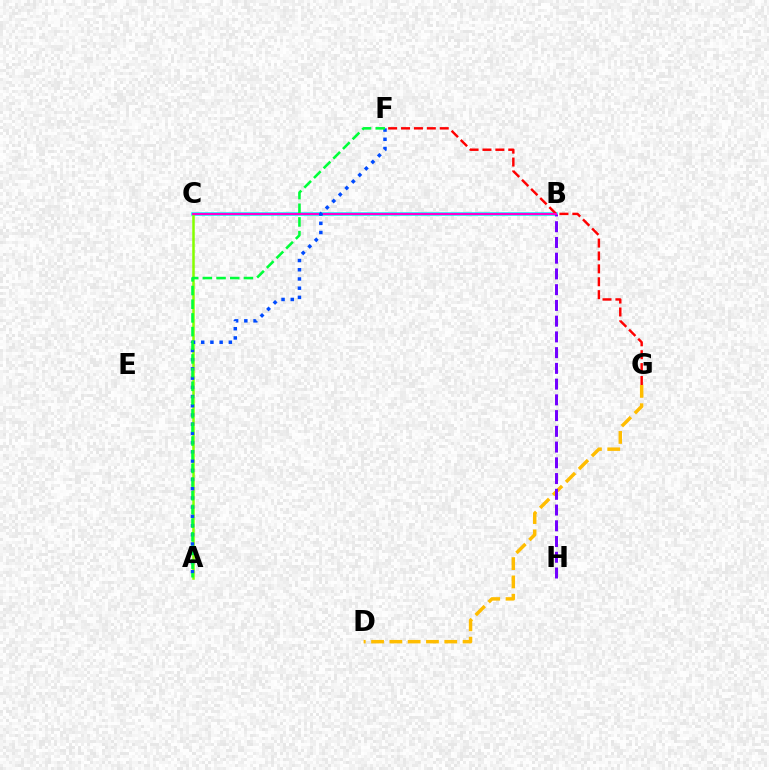{('B', 'C'): [{'color': '#00fff6', 'line_style': 'solid', 'thickness': 2.55}, {'color': '#ff00cf', 'line_style': 'solid', 'thickness': 1.57}], ('A', 'C'): [{'color': '#84ff00', 'line_style': 'solid', 'thickness': 1.81}], ('F', 'G'): [{'color': '#ff0000', 'line_style': 'dashed', 'thickness': 1.75}], ('D', 'G'): [{'color': '#ffbd00', 'line_style': 'dashed', 'thickness': 2.49}], ('B', 'H'): [{'color': '#7200ff', 'line_style': 'dashed', 'thickness': 2.14}], ('A', 'F'): [{'color': '#004bff', 'line_style': 'dotted', 'thickness': 2.5}, {'color': '#00ff39', 'line_style': 'dashed', 'thickness': 1.86}]}